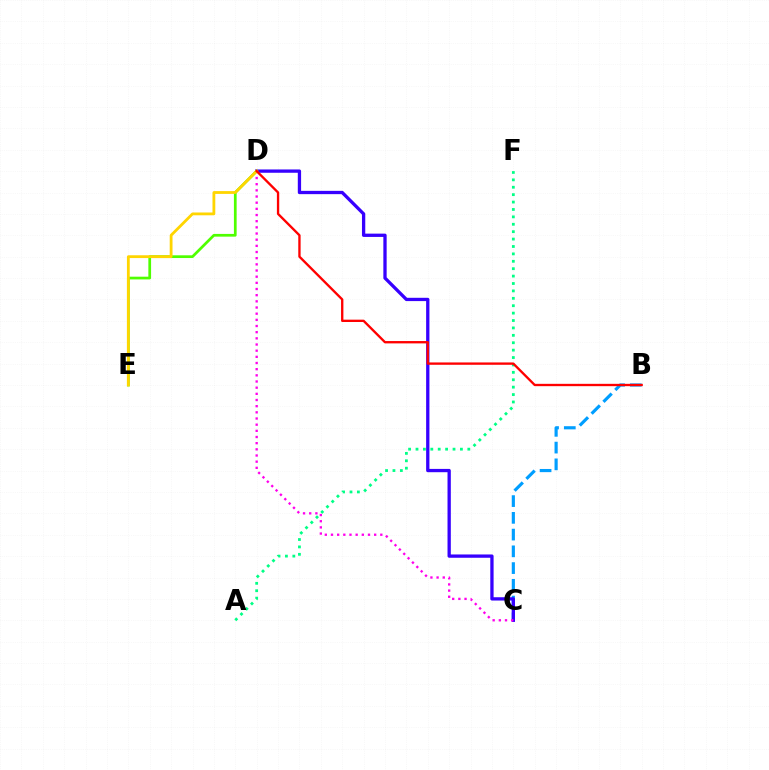{('B', 'C'): [{'color': '#009eff', 'line_style': 'dashed', 'thickness': 2.28}], ('A', 'F'): [{'color': '#00ff86', 'line_style': 'dotted', 'thickness': 2.01}], ('C', 'D'): [{'color': '#3700ff', 'line_style': 'solid', 'thickness': 2.37}, {'color': '#ff00ed', 'line_style': 'dotted', 'thickness': 1.68}], ('D', 'E'): [{'color': '#4fff00', 'line_style': 'solid', 'thickness': 1.96}, {'color': '#ffd500', 'line_style': 'solid', 'thickness': 2.02}], ('B', 'D'): [{'color': '#ff0000', 'line_style': 'solid', 'thickness': 1.68}]}